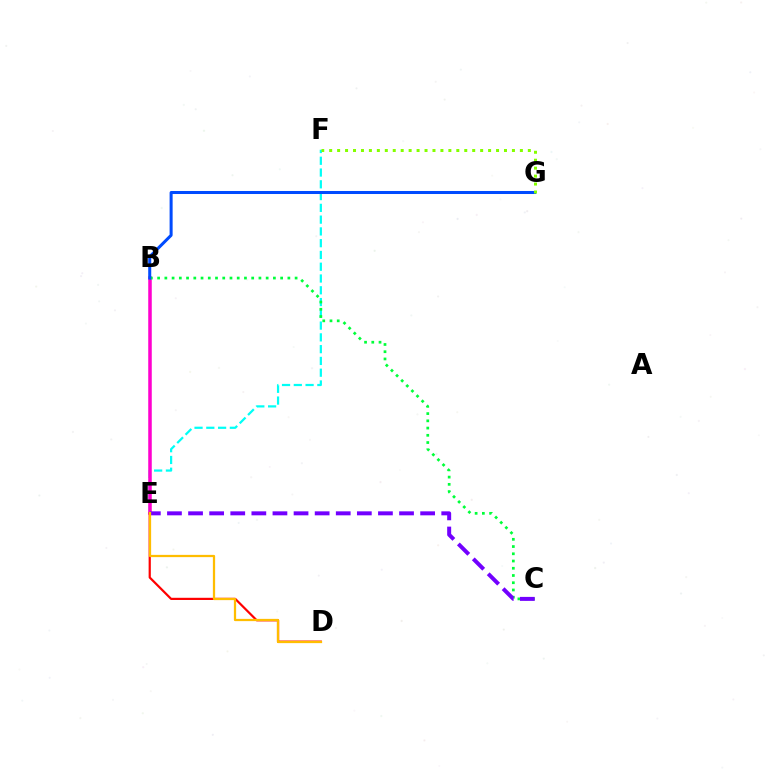{('E', 'F'): [{'color': '#00fff6', 'line_style': 'dashed', 'thickness': 1.6}], ('B', 'E'): [{'color': '#ff00cf', 'line_style': 'solid', 'thickness': 2.53}], ('B', 'C'): [{'color': '#00ff39', 'line_style': 'dotted', 'thickness': 1.97}], ('B', 'G'): [{'color': '#004bff', 'line_style': 'solid', 'thickness': 2.18}], ('D', 'E'): [{'color': '#ff0000', 'line_style': 'solid', 'thickness': 1.59}, {'color': '#ffbd00', 'line_style': 'solid', 'thickness': 1.62}], ('F', 'G'): [{'color': '#84ff00', 'line_style': 'dotted', 'thickness': 2.16}], ('C', 'E'): [{'color': '#7200ff', 'line_style': 'dashed', 'thickness': 2.87}]}